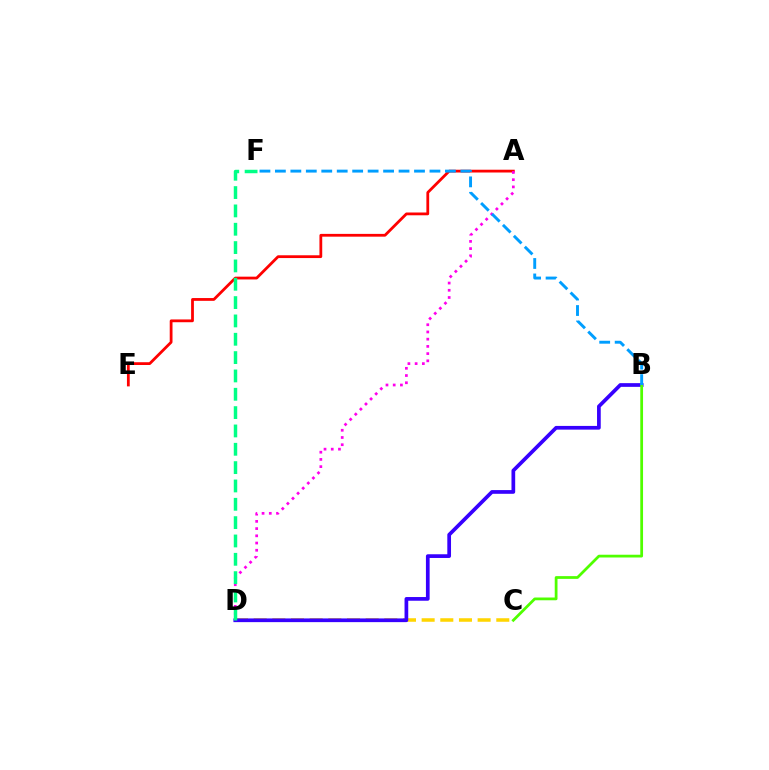{('A', 'E'): [{'color': '#ff0000', 'line_style': 'solid', 'thickness': 2.0}], ('A', 'D'): [{'color': '#ff00ed', 'line_style': 'dotted', 'thickness': 1.96}], ('C', 'D'): [{'color': '#ffd500', 'line_style': 'dashed', 'thickness': 2.54}], ('B', 'D'): [{'color': '#3700ff', 'line_style': 'solid', 'thickness': 2.67}], ('D', 'F'): [{'color': '#00ff86', 'line_style': 'dashed', 'thickness': 2.49}], ('B', 'C'): [{'color': '#4fff00', 'line_style': 'solid', 'thickness': 1.99}], ('B', 'F'): [{'color': '#009eff', 'line_style': 'dashed', 'thickness': 2.1}]}